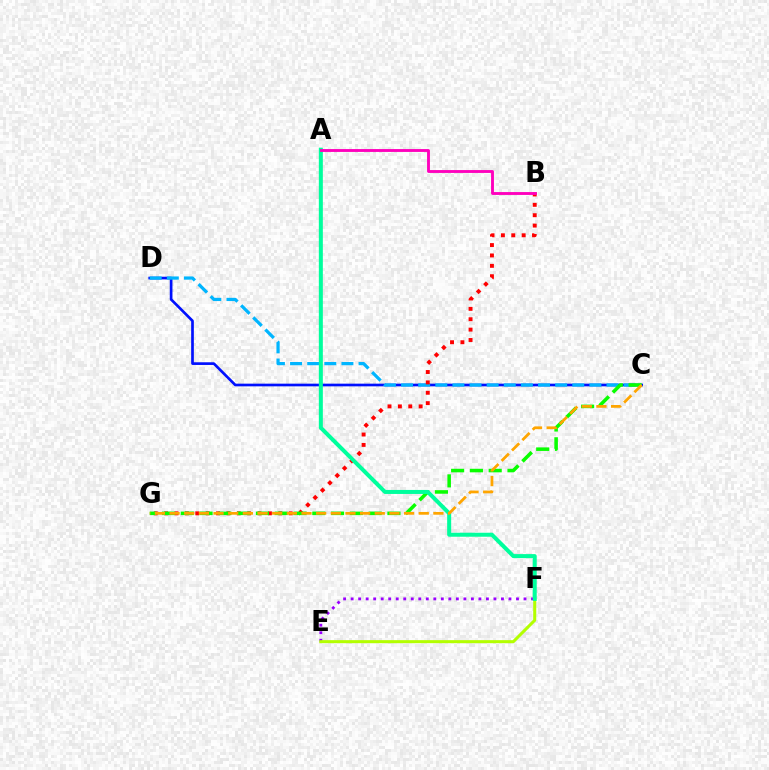{('C', 'D'): [{'color': '#0010ff', 'line_style': 'solid', 'thickness': 1.93}, {'color': '#00b5ff', 'line_style': 'dashed', 'thickness': 2.33}], ('B', 'G'): [{'color': '#ff0000', 'line_style': 'dotted', 'thickness': 2.82}], ('C', 'G'): [{'color': '#08ff00', 'line_style': 'dashed', 'thickness': 2.55}, {'color': '#ffa500', 'line_style': 'dashed', 'thickness': 1.99}], ('E', 'F'): [{'color': '#9b00ff', 'line_style': 'dotted', 'thickness': 2.04}, {'color': '#b3ff00', 'line_style': 'solid', 'thickness': 2.18}], ('A', 'F'): [{'color': '#00ff9d', 'line_style': 'solid', 'thickness': 2.89}], ('A', 'B'): [{'color': '#ff00bd', 'line_style': 'solid', 'thickness': 2.06}]}